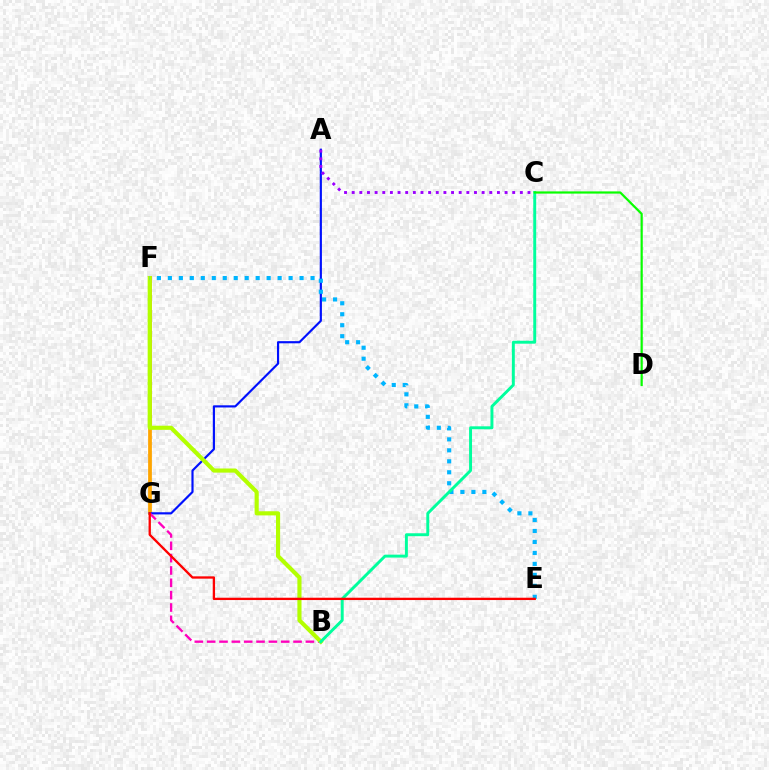{('F', 'G'): [{'color': '#ffa500', 'line_style': 'solid', 'thickness': 2.71}], ('A', 'G'): [{'color': '#0010ff', 'line_style': 'solid', 'thickness': 1.56}], ('B', 'G'): [{'color': '#ff00bd', 'line_style': 'dashed', 'thickness': 1.68}], ('A', 'C'): [{'color': '#9b00ff', 'line_style': 'dotted', 'thickness': 2.08}], ('B', 'F'): [{'color': '#b3ff00', 'line_style': 'solid', 'thickness': 2.97}], ('E', 'F'): [{'color': '#00b5ff', 'line_style': 'dotted', 'thickness': 2.98}], ('B', 'C'): [{'color': '#00ff9d', 'line_style': 'solid', 'thickness': 2.11}], ('E', 'G'): [{'color': '#ff0000', 'line_style': 'solid', 'thickness': 1.67}], ('C', 'D'): [{'color': '#08ff00', 'line_style': 'solid', 'thickness': 1.58}]}